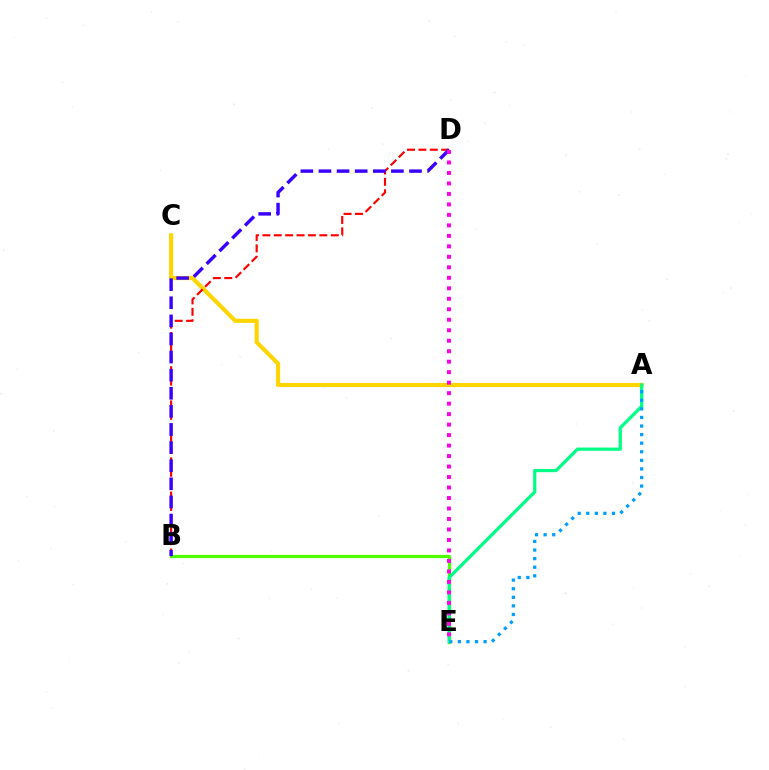{('A', 'C'): [{'color': '#ffd500', 'line_style': 'solid', 'thickness': 2.97}], ('B', 'E'): [{'color': '#4fff00', 'line_style': 'solid', 'thickness': 2.3}], ('B', 'D'): [{'color': '#ff0000', 'line_style': 'dashed', 'thickness': 1.55}, {'color': '#3700ff', 'line_style': 'dashed', 'thickness': 2.46}], ('A', 'E'): [{'color': '#00ff86', 'line_style': 'solid', 'thickness': 2.33}, {'color': '#009eff', 'line_style': 'dotted', 'thickness': 2.33}], ('D', 'E'): [{'color': '#ff00ed', 'line_style': 'dotted', 'thickness': 2.85}]}